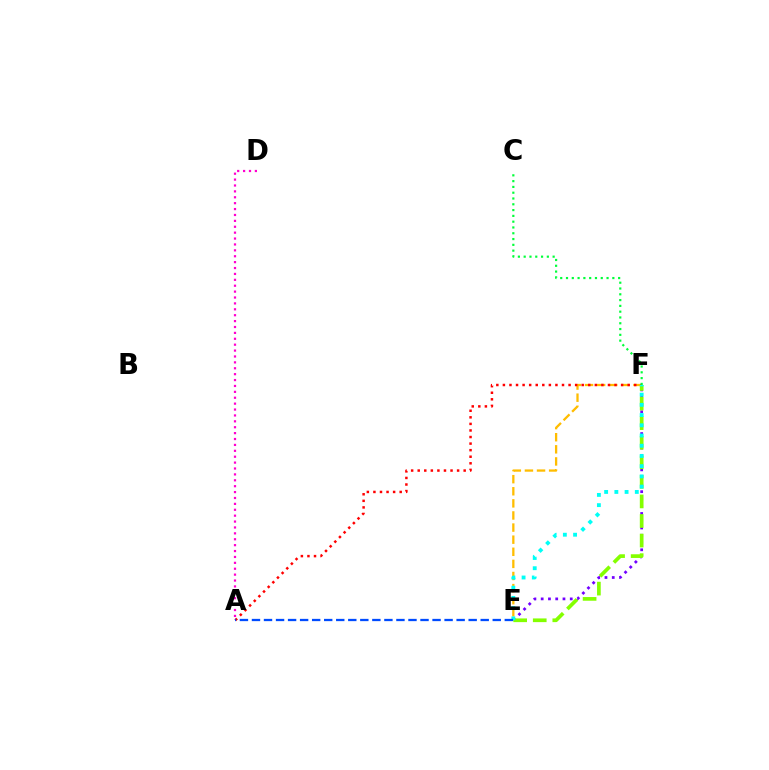{('E', 'F'): [{'color': '#7200ff', 'line_style': 'dotted', 'thickness': 1.97}, {'color': '#ffbd00', 'line_style': 'dashed', 'thickness': 1.64}, {'color': '#84ff00', 'line_style': 'dashed', 'thickness': 2.66}, {'color': '#00fff6', 'line_style': 'dotted', 'thickness': 2.78}], ('A', 'F'): [{'color': '#ff0000', 'line_style': 'dotted', 'thickness': 1.78}], ('A', 'E'): [{'color': '#004bff', 'line_style': 'dashed', 'thickness': 1.64}], ('C', 'F'): [{'color': '#00ff39', 'line_style': 'dotted', 'thickness': 1.57}], ('A', 'D'): [{'color': '#ff00cf', 'line_style': 'dotted', 'thickness': 1.6}]}